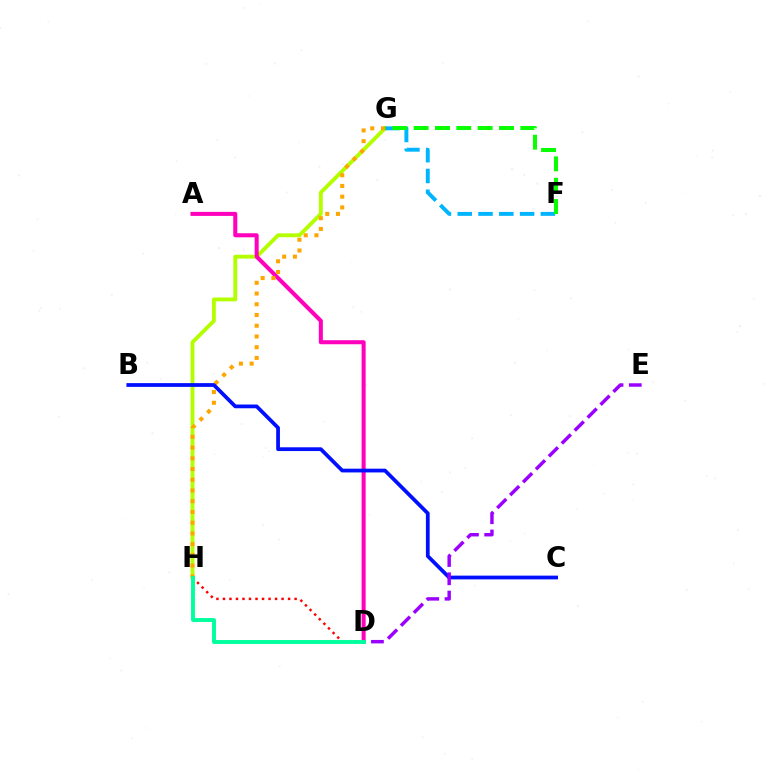{('G', 'H'): [{'color': '#b3ff00', 'line_style': 'solid', 'thickness': 2.79}, {'color': '#ffa500', 'line_style': 'dotted', 'thickness': 2.92}], ('A', 'D'): [{'color': '#ff00bd', 'line_style': 'solid', 'thickness': 2.91}], ('F', 'G'): [{'color': '#00b5ff', 'line_style': 'dashed', 'thickness': 2.82}, {'color': '#08ff00', 'line_style': 'dashed', 'thickness': 2.9}], ('B', 'C'): [{'color': '#0010ff', 'line_style': 'solid', 'thickness': 2.7}], ('D', 'H'): [{'color': '#ff0000', 'line_style': 'dotted', 'thickness': 1.77}, {'color': '#00ff9d', 'line_style': 'solid', 'thickness': 2.8}], ('D', 'E'): [{'color': '#9b00ff', 'line_style': 'dashed', 'thickness': 2.48}]}